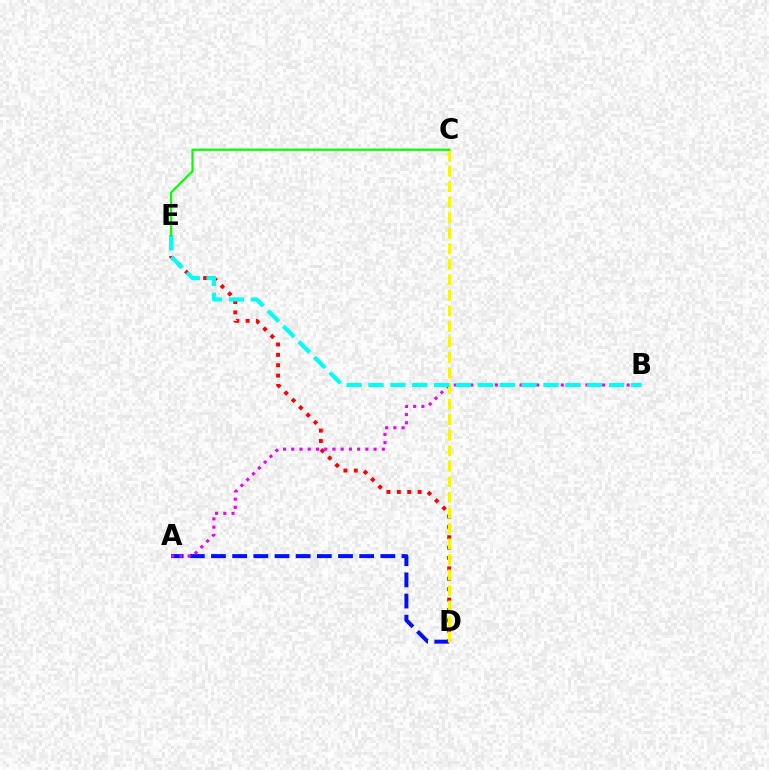{('A', 'D'): [{'color': '#0010ff', 'line_style': 'dashed', 'thickness': 2.88}], ('D', 'E'): [{'color': '#ff0000', 'line_style': 'dotted', 'thickness': 2.82}], ('A', 'B'): [{'color': '#ee00ff', 'line_style': 'dotted', 'thickness': 2.24}], ('C', 'D'): [{'color': '#fcf500', 'line_style': 'dashed', 'thickness': 2.11}], ('B', 'E'): [{'color': '#00fff6', 'line_style': 'dashed', 'thickness': 2.97}], ('C', 'E'): [{'color': '#08ff00', 'line_style': 'solid', 'thickness': 1.58}]}